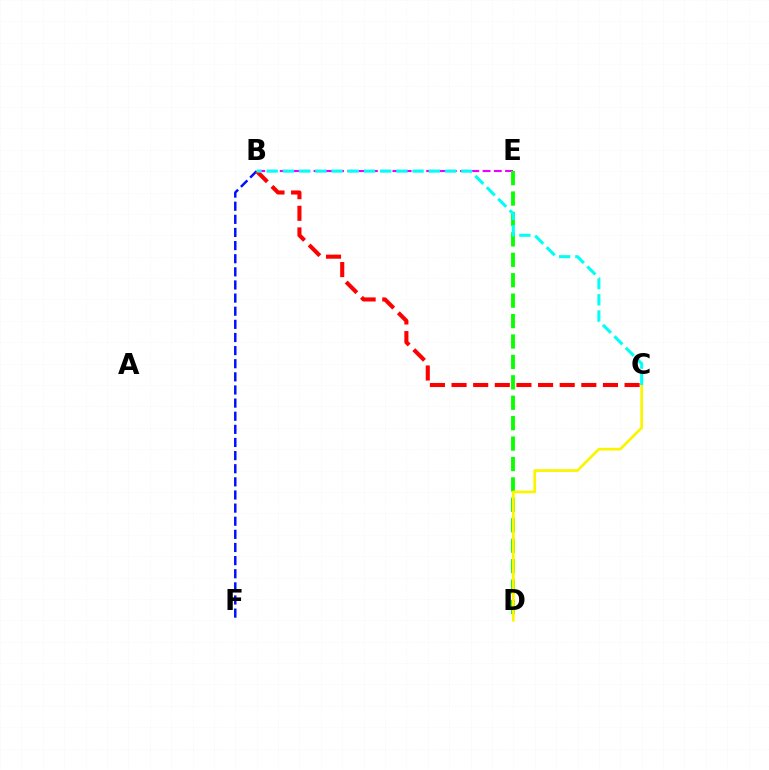{('B', 'E'): [{'color': '#ee00ff', 'line_style': 'dashed', 'thickness': 1.53}], ('B', 'F'): [{'color': '#0010ff', 'line_style': 'dashed', 'thickness': 1.78}], ('B', 'C'): [{'color': '#ff0000', 'line_style': 'dashed', 'thickness': 2.94}, {'color': '#00fff6', 'line_style': 'dashed', 'thickness': 2.2}], ('D', 'E'): [{'color': '#08ff00', 'line_style': 'dashed', 'thickness': 2.77}], ('C', 'D'): [{'color': '#fcf500', 'line_style': 'solid', 'thickness': 1.95}]}